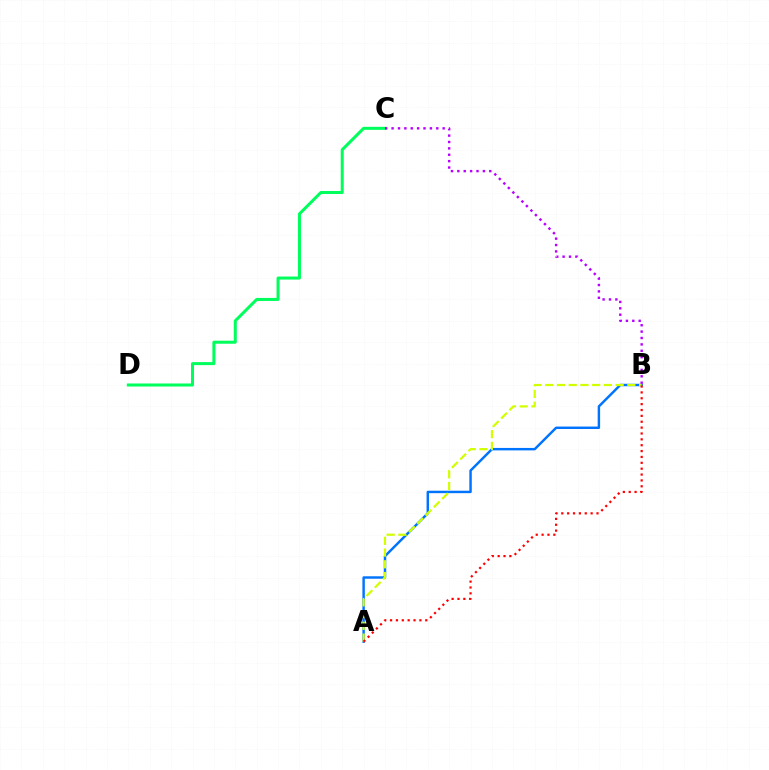{('A', 'B'): [{'color': '#0074ff', 'line_style': 'solid', 'thickness': 1.76}, {'color': '#d1ff00', 'line_style': 'dashed', 'thickness': 1.59}, {'color': '#ff0000', 'line_style': 'dotted', 'thickness': 1.59}], ('C', 'D'): [{'color': '#00ff5c', 'line_style': 'solid', 'thickness': 2.18}], ('B', 'C'): [{'color': '#b900ff', 'line_style': 'dotted', 'thickness': 1.73}]}